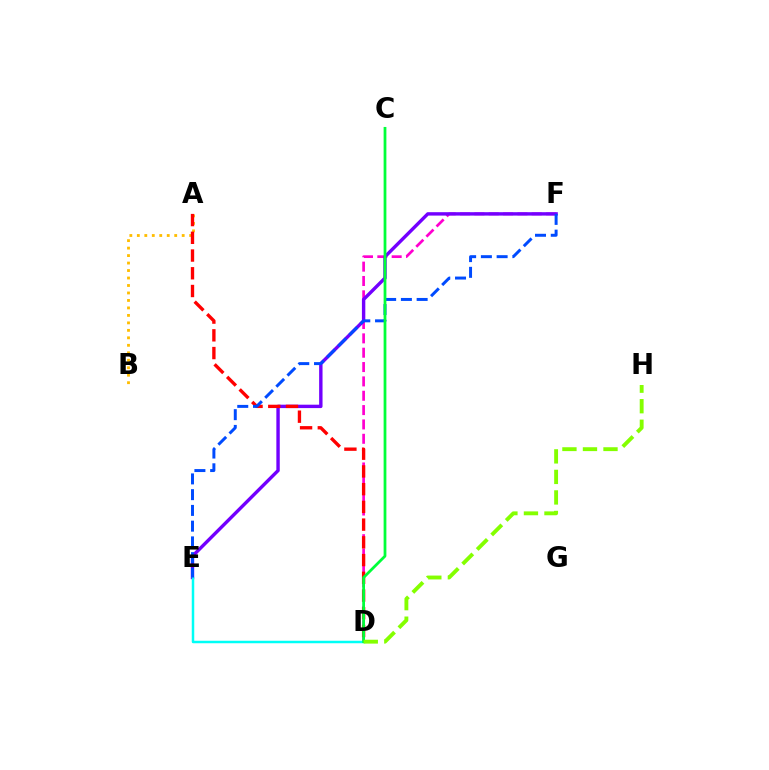{('D', 'F'): [{'color': '#ff00cf', 'line_style': 'dashed', 'thickness': 1.95}], ('A', 'B'): [{'color': '#ffbd00', 'line_style': 'dotted', 'thickness': 2.03}], ('E', 'F'): [{'color': '#7200ff', 'line_style': 'solid', 'thickness': 2.45}, {'color': '#004bff', 'line_style': 'dashed', 'thickness': 2.14}], ('D', 'E'): [{'color': '#00fff6', 'line_style': 'solid', 'thickness': 1.79}], ('A', 'D'): [{'color': '#ff0000', 'line_style': 'dashed', 'thickness': 2.41}], ('C', 'D'): [{'color': '#00ff39', 'line_style': 'solid', 'thickness': 1.99}], ('D', 'H'): [{'color': '#84ff00', 'line_style': 'dashed', 'thickness': 2.79}]}